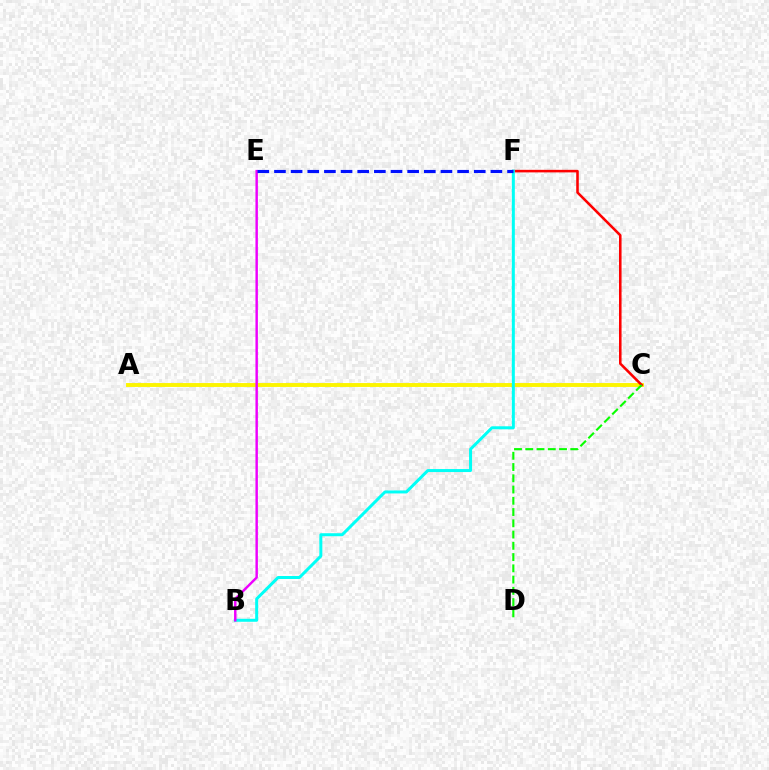{('A', 'C'): [{'color': '#fcf500', 'line_style': 'solid', 'thickness': 2.81}], ('C', 'F'): [{'color': '#ff0000', 'line_style': 'solid', 'thickness': 1.84}], ('C', 'D'): [{'color': '#08ff00', 'line_style': 'dashed', 'thickness': 1.53}], ('B', 'F'): [{'color': '#00fff6', 'line_style': 'solid', 'thickness': 2.16}], ('B', 'E'): [{'color': '#ee00ff', 'line_style': 'solid', 'thickness': 1.76}], ('E', 'F'): [{'color': '#0010ff', 'line_style': 'dashed', 'thickness': 2.26}]}